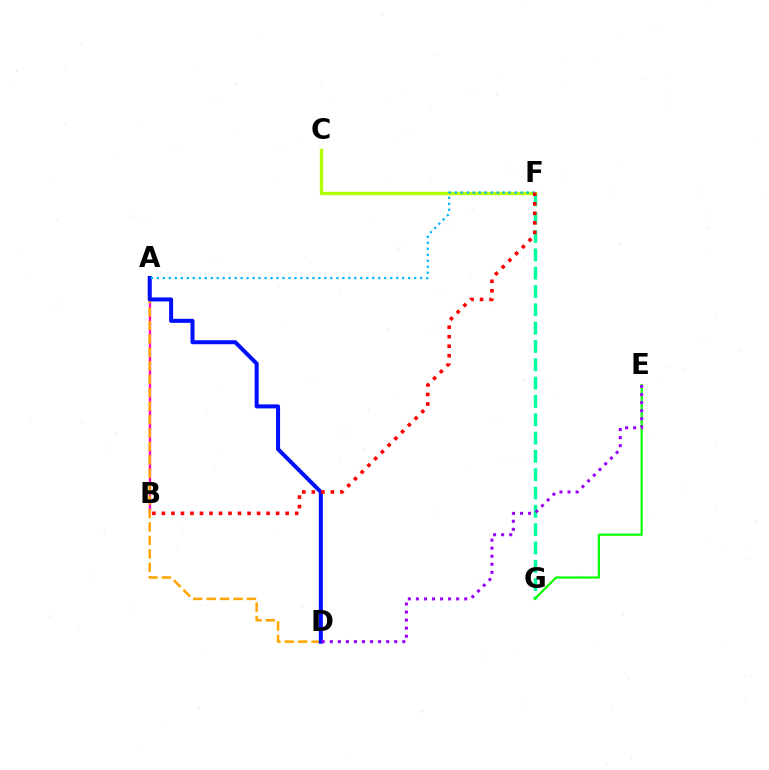{('A', 'B'): [{'color': '#ff00bd', 'line_style': 'solid', 'thickness': 1.68}], ('F', 'G'): [{'color': '#00ff9d', 'line_style': 'dashed', 'thickness': 2.49}], ('E', 'G'): [{'color': '#08ff00', 'line_style': 'solid', 'thickness': 1.58}], ('C', 'F'): [{'color': '#b3ff00', 'line_style': 'solid', 'thickness': 2.42}], ('A', 'D'): [{'color': '#ffa500', 'line_style': 'dashed', 'thickness': 1.82}, {'color': '#0010ff', 'line_style': 'solid', 'thickness': 2.9}], ('A', 'F'): [{'color': '#00b5ff', 'line_style': 'dotted', 'thickness': 1.63}], ('B', 'F'): [{'color': '#ff0000', 'line_style': 'dotted', 'thickness': 2.59}], ('D', 'E'): [{'color': '#9b00ff', 'line_style': 'dotted', 'thickness': 2.19}]}